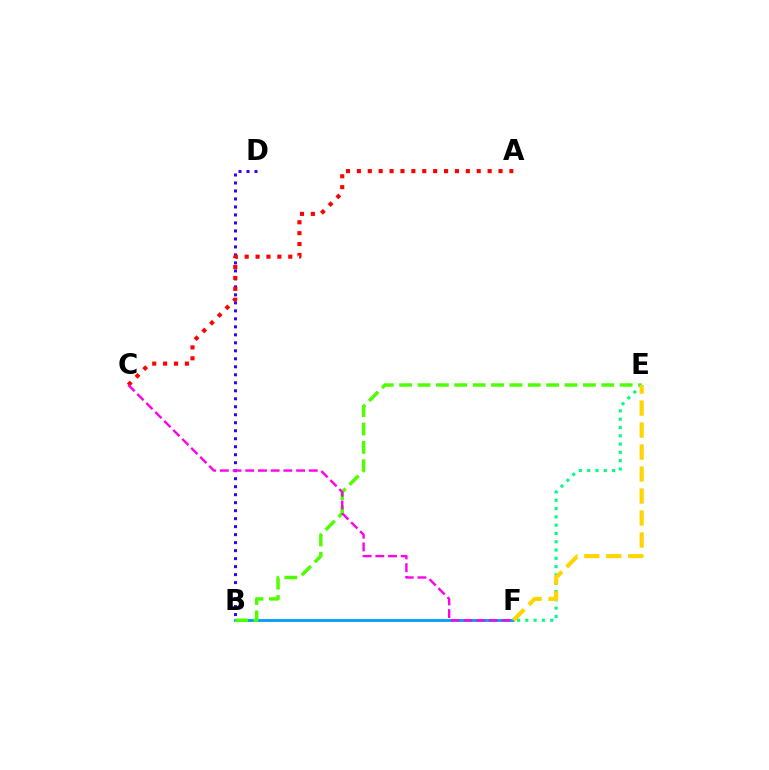{('B', 'F'): [{'color': '#009eff', 'line_style': 'solid', 'thickness': 2.03}], ('B', 'E'): [{'color': '#4fff00', 'line_style': 'dashed', 'thickness': 2.5}], ('B', 'D'): [{'color': '#3700ff', 'line_style': 'dotted', 'thickness': 2.17}], ('E', 'F'): [{'color': '#00ff86', 'line_style': 'dotted', 'thickness': 2.25}, {'color': '#ffd500', 'line_style': 'dashed', 'thickness': 2.99}], ('A', 'C'): [{'color': '#ff0000', 'line_style': 'dotted', 'thickness': 2.96}], ('C', 'F'): [{'color': '#ff00ed', 'line_style': 'dashed', 'thickness': 1.73}]}